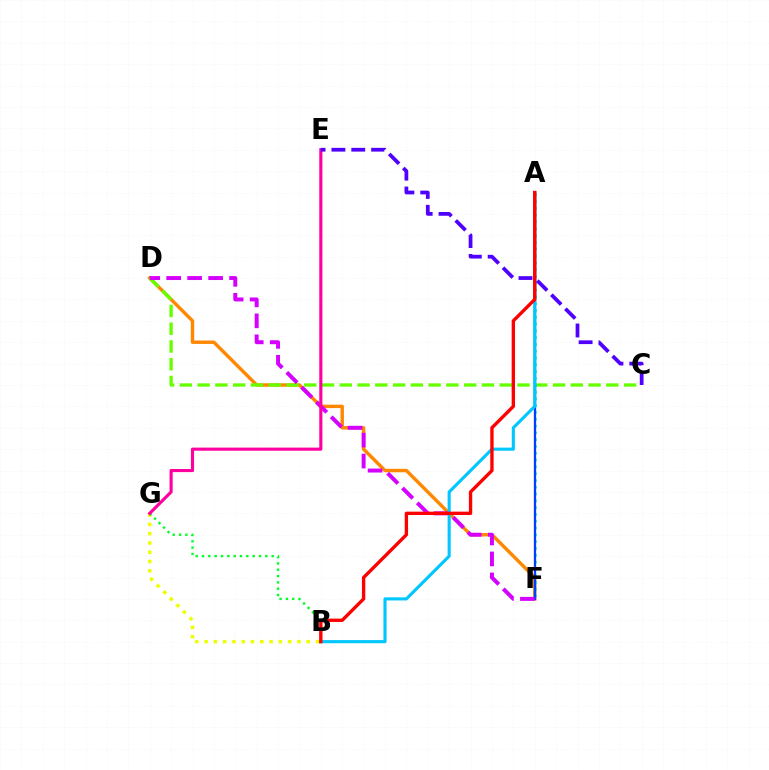{('D', 'F'): [{'color': '#ff8800', 'line_style': 'solid', 'thickness': 2.46}, {'color': '#d600ff', 'line_style': 'dashed', 'thickness': 2.85}], ('B', 'G'): [{'color': '#eeff00', 'line_style': 'dotted', 'thickness': 2.52}, {'color': '#00ff27', 'line_style': 'dotted', 'thickness': 1.72}], ('C', 'D'): [{'color': '#66ff00', 'line_style': 'dashed', 'thickness': 2.41}], ('A', 'F'): [{'color': '#00ffaf', 'line_style': 'dotted', 'thickness': 1.85}, {'color': '#003fff', 'line_style': 'solid', 'thickness': 1.66}], ('A', 'B'): [{'color': '#00c7ff', 'line_style': 'solid', 'thickness': 2.24}, {'color': '#ff0000', 'line_style': 'solid', 'thickness': 2.41}], ('E', 'G'): [{'color': '#ff00a0', 'line_style': 'solid', 'thickness': 2.25}], ('C', 'E'): [{'color': '#4f00ff', 'line_style': 'dashed', 'thickness': 2.7}]}